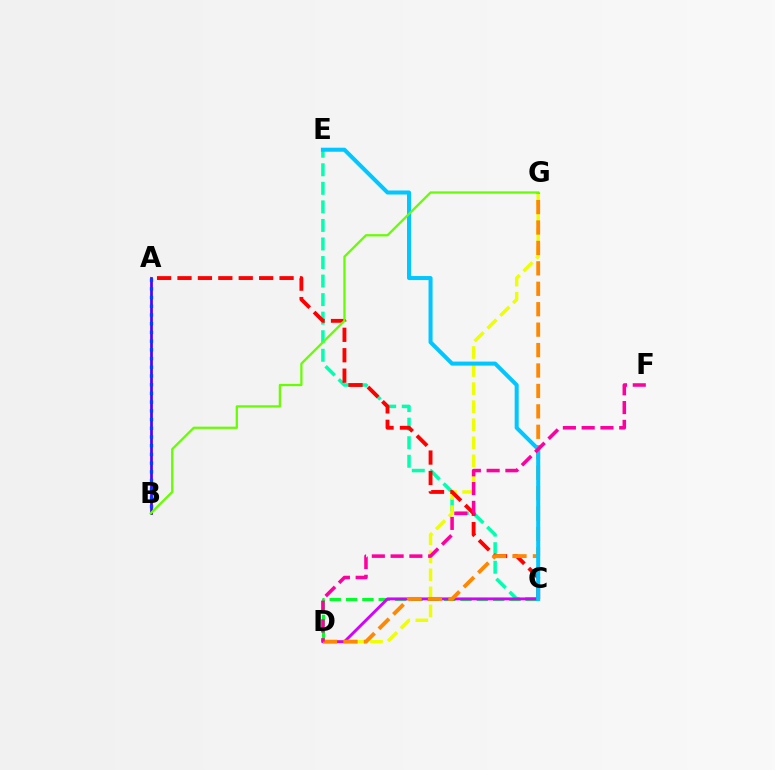{('C', 'E'): [{'color': '#00ffaf', 'line_style': 'dashed', 'thickness': 2.52}, {'color': '#00c7ff', 'line_style': 'solid', 'thickness': 2.9}], ('A', 'B'): [{'color': '#4f00ff', 'line_style': 'solid', 'thickness': 1.97}, {'color': '#003fff', 'line_style': 'dotted', 'thickness': 2.37}], ('D', 'G'): [{'color': '#eeff00', 'line_style': 'dashed', 'thickness': 2.45}, {'color': '#ff8800', 'line_style': 'dashed', 'thickness': 2.78}], ('A', 'C'): [{'color': '#ff0000', 'line_style': 'dashed', 'thickness': 2.77}], ('C', 'D'): [{'color': '#00ff27', 'line_style': 'dashed', 'thickness': 2.22}, {'color': '#d600ff', 'line_style': 'solid', 'thickness': 2.09}], ('D', 'F'): [{'color': '#ff00a0', 'line_style': 'dashed', 'thickness': 2.55}], ('B', 'G'): [{'color': '#66ff00', 'line_style': 'solid', 'thickness': 1.62}]}